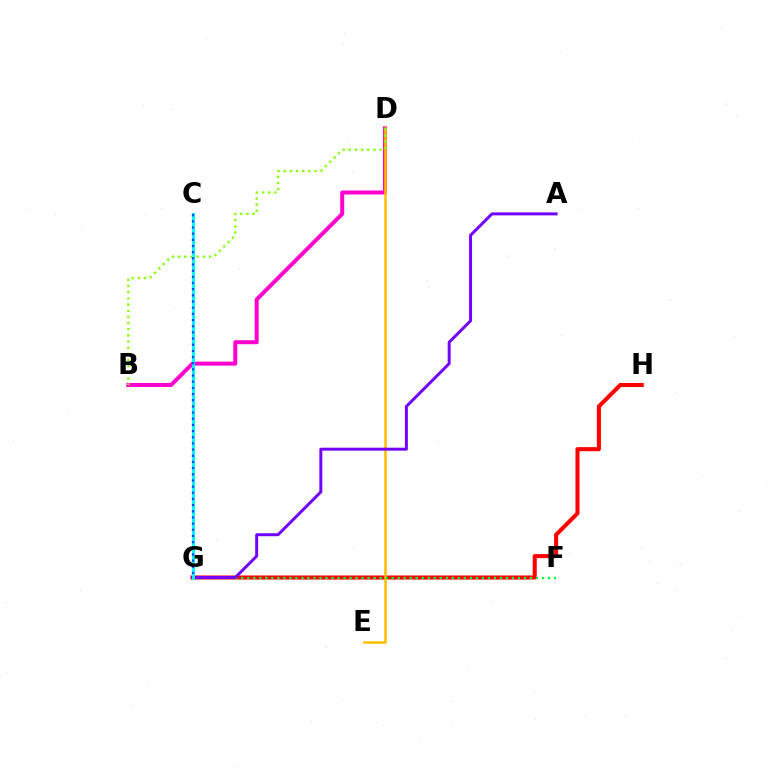{('G', 'H'): [{'color': '#ff0000', 'line_style': 'solid', 'thickness': 2.93}], ('B', 'D'): [{'color': '#ff00cf', 'line_style': 'solid', 'thickness': 2.88}, {'color': '#84ff00', 'line_style': 'dotted', 'thickness': 1.67}], ('D', 'E'): [{'color': '#ffbd00', 'line_style': 'solid', 'thickness': 1.81}], ('F', 'G'): [{'color': '#00ff39', 'line_style': 'dotted', 'thickness': 1.63}], ('A', 'G'): [{'color': '#7200ff', 'line_style': 'solid', 'thickness': 2.13}], ('C', 'G'): [{'color': '#00fff6', 'line_style': 'solid', 'thickness': 2.09}, {'color': '#004bff', 'line_style': 'dotted', 'thickness': 1.68}]}